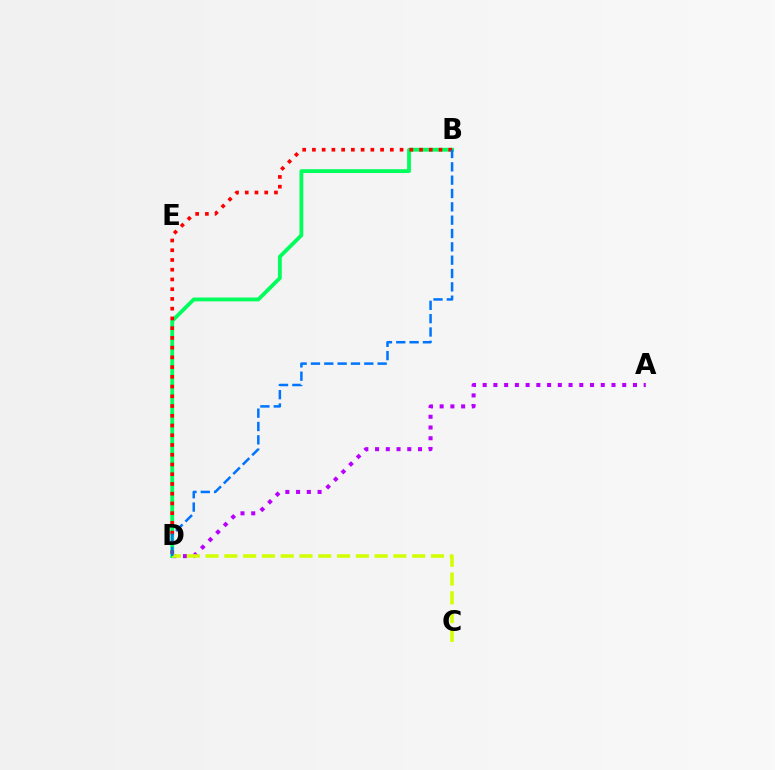{('A', 'D'): [{'color': '#b900ff', 'line_style': 'dotted', 'thickness': 2.92}], ('B', 'D'): [{'color': '#00ff5c', 'line_style': 'solid', 'thickness': 2.76}, {'color': '#ff0000', 'line_style': 'dotted', 'thickness': 2.65}, {'color': '#0074ff', 'line_style': 'dashed', 'thickness': 1.81}], ('C', 'D'): [{'color': '#d1ff00', 'line_style': 'dashed', 'thickness': 2.55}]}